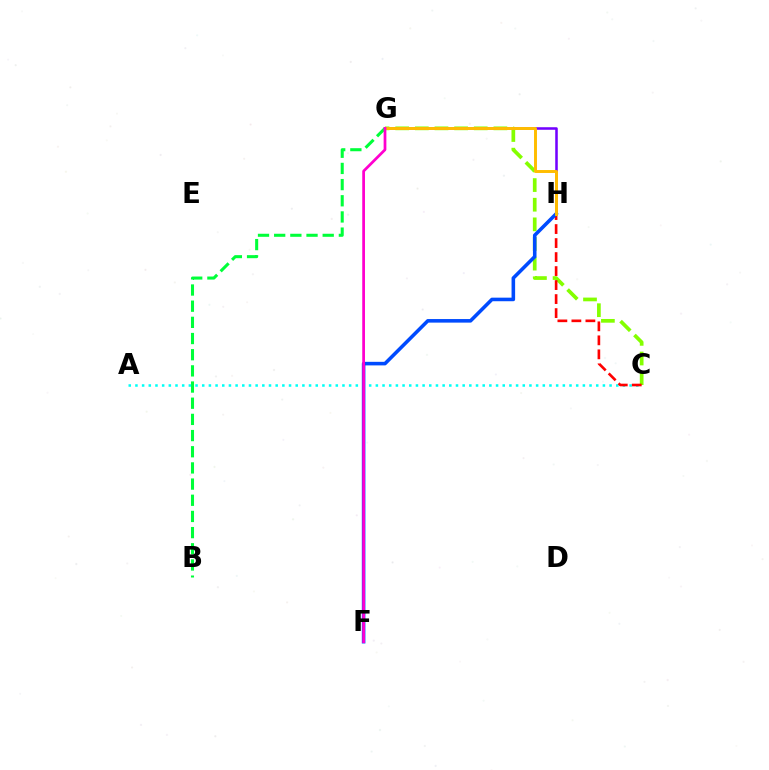{('B', 'G'): [{'color': '#00ff39', 'line_style': 'dashed', 'thickness': 2.2}], ('C', 'G'): [{'color': '#84ff00', 'line_style': 'dashed', 'thickness': 2.67}], ('G', 'H'): [{'color': '#7200ff', 'line_style': 'solid', 'thickness': 1.83}, {'color': '#ffbd00', 'line_style': 'solid', 'thickness': 2.12}], ('A', 'C'): [{'color': '#00fff6', 'line_style': 'dotted', 'thickness': 1.81}], ('C', 'H'): [{'color': '#ff0000', 'line_style': 'dashed', 'thickness': 1.9}], ('F', 'H'): [{'color': '#004bff', 'line_style': 'solid', 'thickness': 2.57}], ('F', 'G'): [{'color': '#ff00cf', 'line_style': 'solid', 'thickness': 1.97}]}